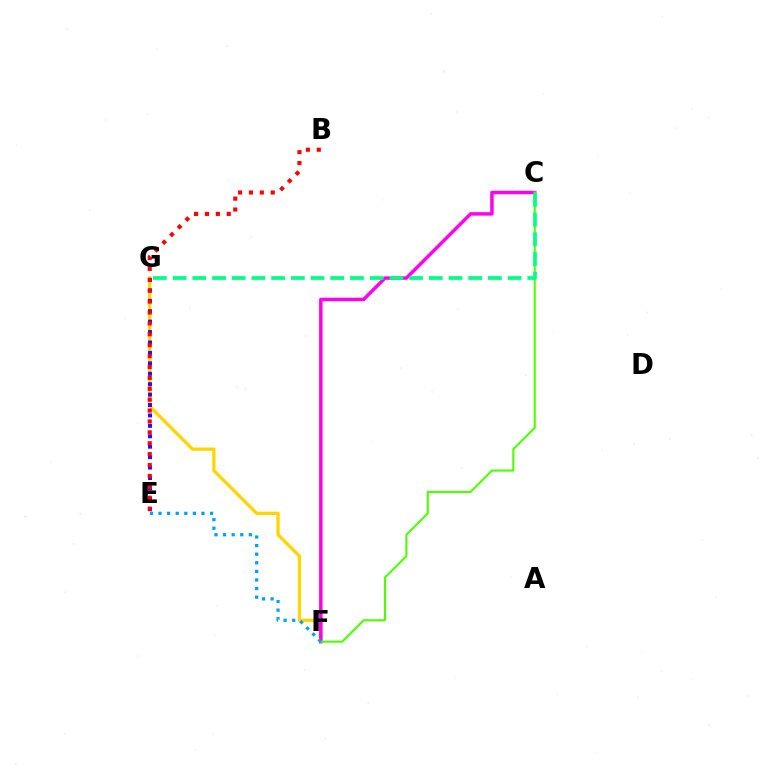{('F', 'G'): [{'color': '#ffd500', 'line_style': 'solid', 'thickness': 2.37}], ('C', 'F'): [{'color': '#ff00ed', 'line_style': 'solid', 'thickness': 2.5}, {'color': '#4fff00', 'line_style': 'solid', 'thickness': 1.52}], ('E', 'G'): [{'color': '#3700ff', 'line_style': 'dotted', 'thickness': 2.83}], ('C', 'G'): [{'color': '#00ff86', 'line_style': 'dashed', 'thickness': 2.68}], ('E', 'F'): [{'color': '#009eff', 'line_style': 'dotted', 'thickness': 2.33}], ('B', 'E'): [{'color': '#ff0000', 'line_style': 'dotted', 'thickness': 2.96}]}